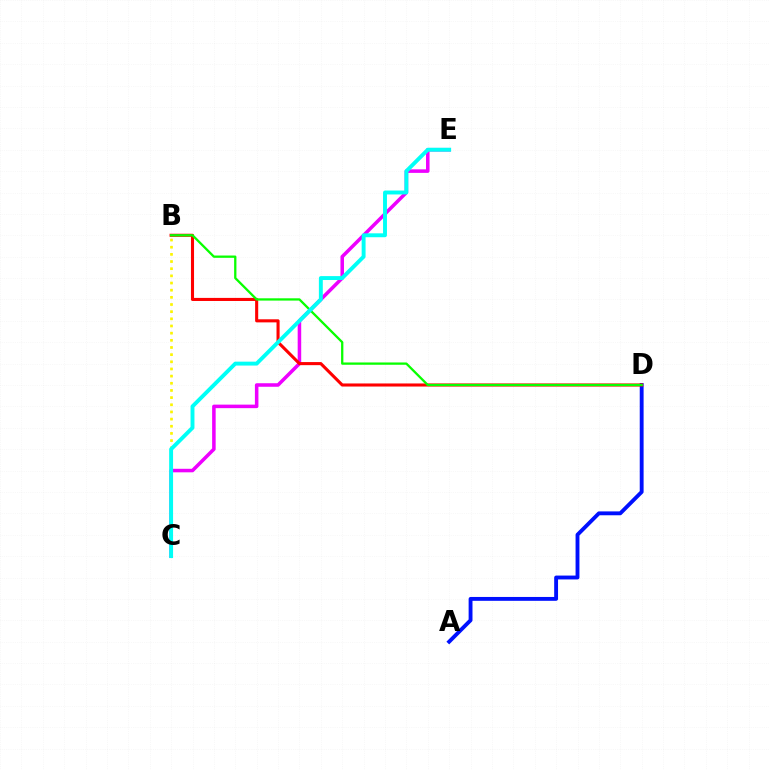{('B', 'C'): [{'color': '#fcf500', 'line_style': 'dotted', 'thickness': 1.95}], ('A', 'D'): [{'color': '#0010ff', 'line_style': 'solid', 'thickness': 2.78}], ('C', 'E'): [{'color': '#ee00ff', 'line_style': 'solid', 'thickness': 2.54}, {'color': '#00fff6', 'line_style': 'solid', 'thickness': 2.81}], ('B', 'D'): [{'color': '#ff0000', 'line_style': 'solid', 'thickness': 2.22}, {'color': '#08ff00', 'line_style': 'solid', 'thickness': 1.65}]}